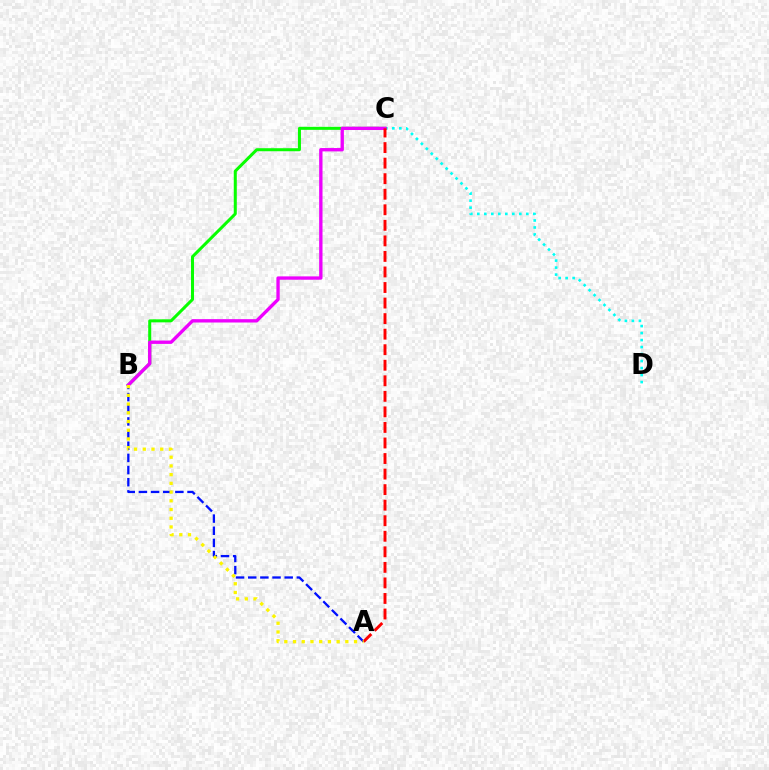{('C', 'D'): [{'color': '#00fff6', 'line_style': 'dotted', 'thickness': 1.9}], ('A', 'B'): [{'color': '#0010ff', 'line_style': 'dashed', 'thickness': 1.65}, {'color': '#fcf500', 'line_style': 'dotted', 'thickness': 2.37}], ('B', 'C'): [{'color': '#08ff00', 'line_style': 'solid', 'thickness': 2.18}, {'color': '#ee00ff', 'line_style': 'solid', 'thickness': 2.41}], ('A', 'C'): [{'color': '#ff0000', 'line_style': 'dashed', 'thickness': 2.11}]}